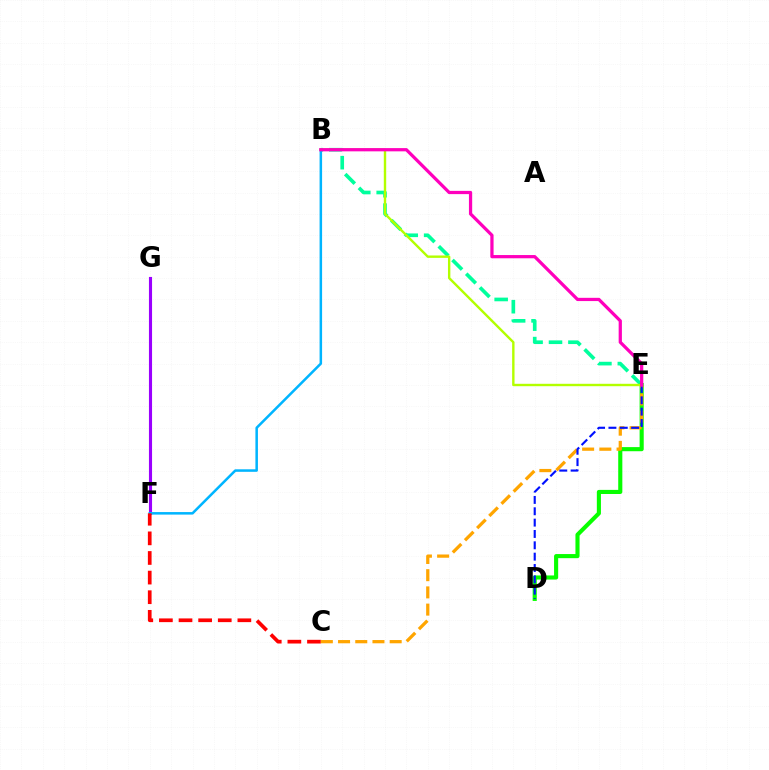{('B', 'E'): [{'color': '#00ff9d', 'line_style': 'dashed', 'thickness': 2.64}, {'color': '#b3ff00', 'line_style': 'solid', 'thickness': 1.72}, {'color': '#ff00bd', 'line_style': 'solid', 'thickness': 2.33}], ('D', 'E'): [{'color': '#08ff00', 'line_style': 'solid', 'thickness': 2.96}, {'color': '#0010ff', 'line_style': 'dashed', 'thickness': 1.54}], ('F', 'G'): [{'color': '#9b00ff', 'line_style': 'solid', 'thickness': 2.24}], ('B', 'F'): [{'color': '#00b5ff', 'line_style': 'solid', 'thickness': 1.82}], ('C', 'F'): [{'color': '#ff0000', 'line_style': 'dashed', 'thickness': 2.67}], ('C', 'E'): [{'color': '#ffa500', 'line_style': 'dashed', 'thickness': 2.34}]}